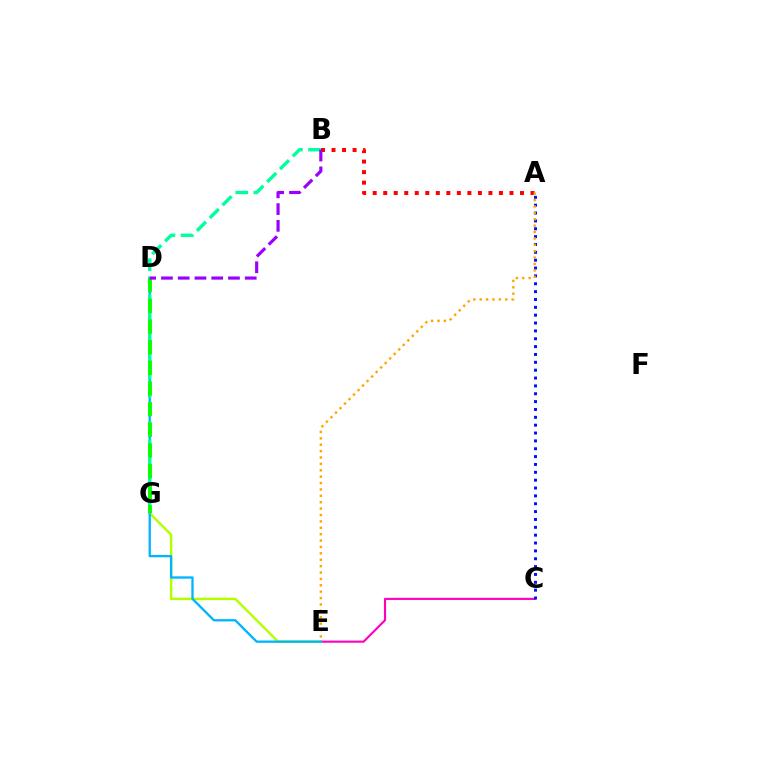{('C', 'E'): [{'color': '#ff00bd', 'line_style': 'solid', 'thickness': 1.53}], ('A', 'B'): [{'color': '#ff0000', 'line_style': 'dotted', 'thickness': 2.86}], ('E', 'G'): [{'color': '#b3ff00', 'line_style': 'solid', 'thickness': 1.77}], ('A', 'C'): [{'color': '#0010ff', 'line_style': 'dotted', 'thickness': 2.13}], ('D', 'E'): [{'color': '#00b5ff', 'line_style': 'solid', 'thickness': 1.67}], ('B', 'G'): [{'color': '#00ff9d', 'line_style': 'dashed', 'thickness': 2.46}], ('D', 'G'): [{'color': '#08ff00', 'line_style': 'dashed', 'thickness': 2.81}], ('B', 'D'): [{'color': '#9b00ff', 'line_style': 'dashed', 'thickness': 2.28}], ('A', 'E'): [{'color': '#ffa500', 'line_style': 'dotted', 'thickness': 1.74}]}